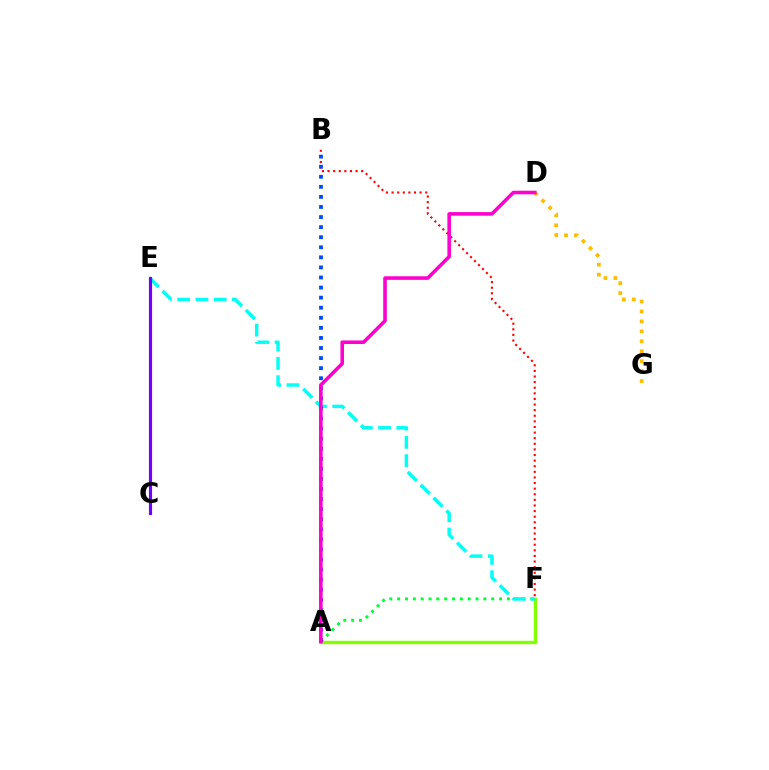{('B', 'F'): [{'color': '#ff0000', 'line_style': 'dotted', 'thickness': 1.52}], ('A', 'F'): [{'color': '#84ff00', 'line_style': 'solid', 'thickness': 2.45}, {'color': '#00ff39', 'line_style': 'dotted', 'thickness': 2.13}], ('E', 'F'): [{'color': '#00fff6', 'line_style': 'dashed', 'thickness': 2.48}], ('C', 'E'): [{'color': '#7200ff', 'line_style': 'solid', 'thickness': 2.26}], ('A', 'B'): [{'color': '#004bff', 'line_style': 'dotted', 'thickness': 2.74}], ('D', 'G'): [{'color': '#ffbd00', 'line_style': 'dotted', 'thickness': 2.7}], ('A', 'D'): [{'color': '#ff00cf', 'line_style': 'solid', 'thickness': 2.58}]}